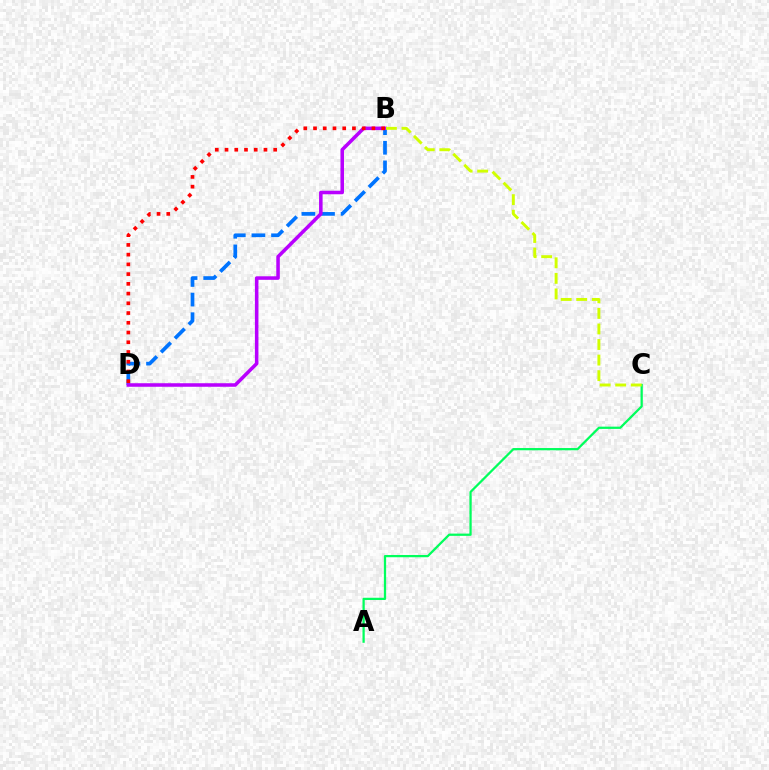{('B', 'D'): [{'color': '#0074ff', 'line_style': 'dashed', 'thickness': 2.66}, {'color': '#b900ff', 'line_style': 'solid', 'thickness': 2.54}, {'color': '#ff0000', 'line_style': 'dotted', 'thickness': 2.65}], ('A', 'C'): [{'color': '#00ff5c', 'line_style': 'solid', 'thickness': 1.62}], ('B', 'C'): [{'color': '#d1ff00', 'line_style': 'dashed', 'thickness': 2.11}]}